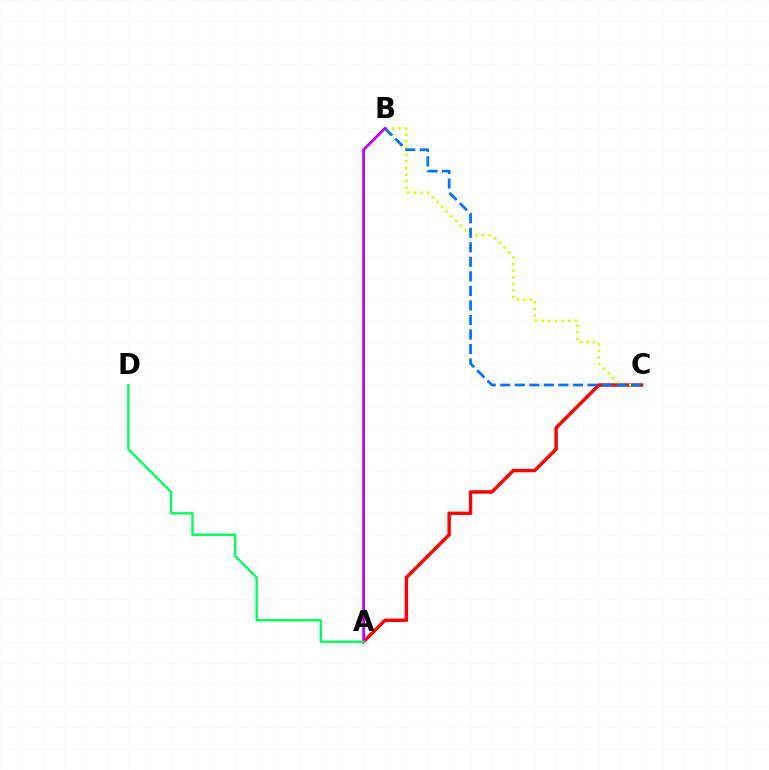{('A', 'C'): [{'color': '#ff0000', 'line_style': 'solid', 'thickness': 2.46}], ('B', 'C'): [{'color': '#d1ff00', 'line_style': 'dotted', 'thickness': 1.8}, {'color': '#0074ff', 'line_style': 'dashed', 'thickness': 1.97}], ('A', 'B'): [{'color': '#b900ff', 'line_style': 'solid', 'thickness': 1.97}], ('A', 'D'): [{'color': '#00ff5c', 'line_style': 'solid', 'thickness': 1.7}]}